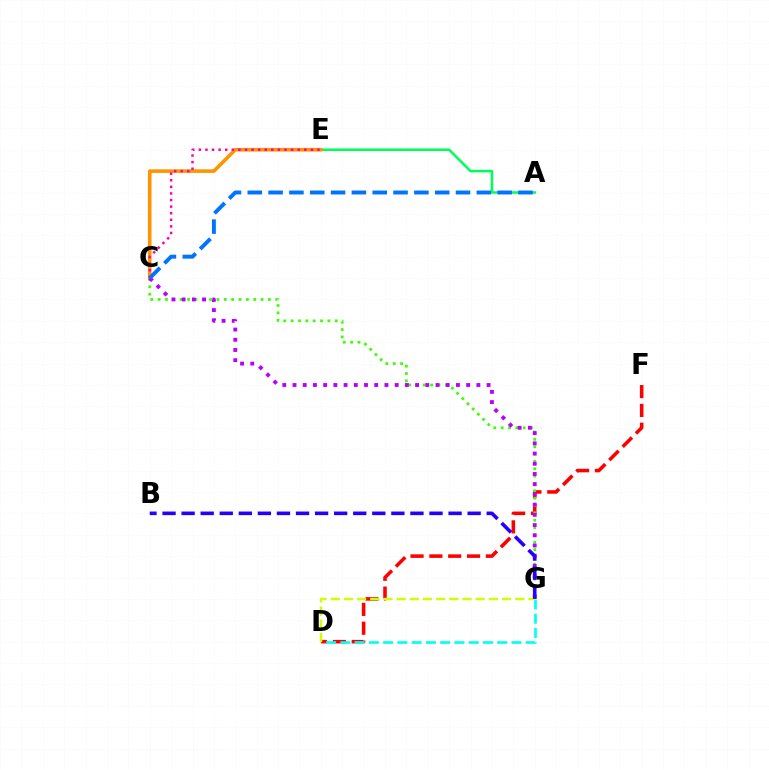{('D', 'F'): [{'color': '#ff0000', 'line_style': 'dashed', 'thickness': 2.56}], ('A', 'E'): [{'color': '#00ff5c', 'line_style': 'solid', 'thickness': 1.82}], ('C', 'G'): [{'color': '#3dff00', 'line_style': 'dotted', 'thickness': 2.0}, {'color': '#b900ff', 'line_style': 'dotted', 'thickness': 2.78}], ('C', 'E'): [{'color': '#ff9400', 'line_style': 'solid', 'thickness': 2.59}, {'color': '#ff00ac', 'line_style': 'dotted', 'thickness': 1.79}], ('A', 'C'): [{'color': '#0074ff', 'line_style': 'dashed', 'thickness': 2.83}], ('D', 'G'): [{'color': '#00fff6', 'line_style': 'dashed', 'thickness': 1.94}, {'color': '#d1ff00', 'line_style': 'dashed', 'thickness': 1.79}], ('B', 'G'): [{'color': '#2500ff', 'line_style': 'dashed', 'thickness': 2.59}]}